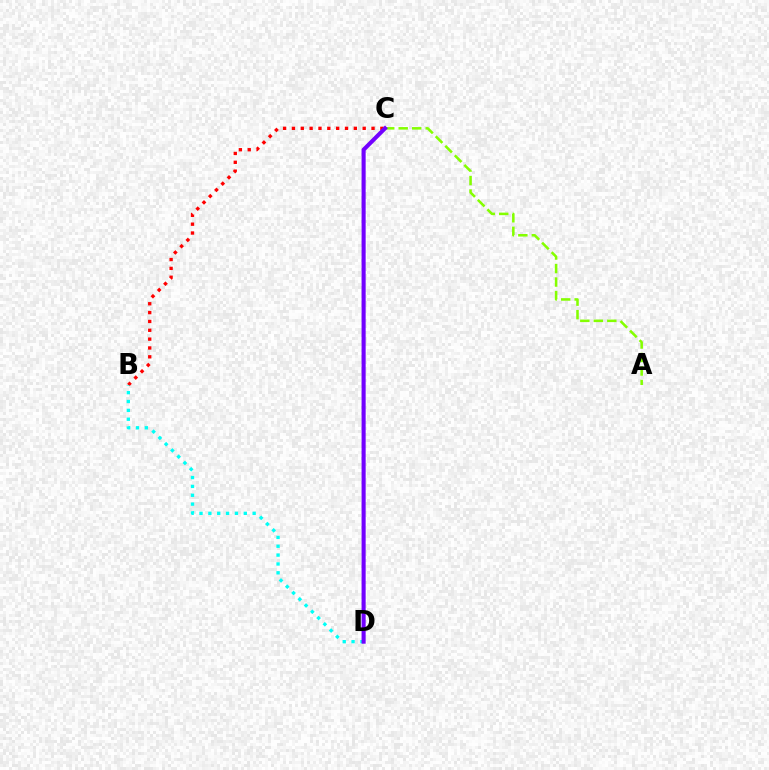{('A', 'C'): [{'color': '#84ff00', 'line_style': 'dashed', 'thickness': 1.83}], ('B', 'C'): [{'color': '#ff0000', 'line_style': 'dotted', 'thickness': 2.4}], ('B', 'D'): [{'color': '#00fff6', 'line_style': 'dotted', 'thickness': 2.41}], ('C', 'D'): [{'color': '#7200ff', 'line_style': 'solid', 'thickness': 2.94}]}